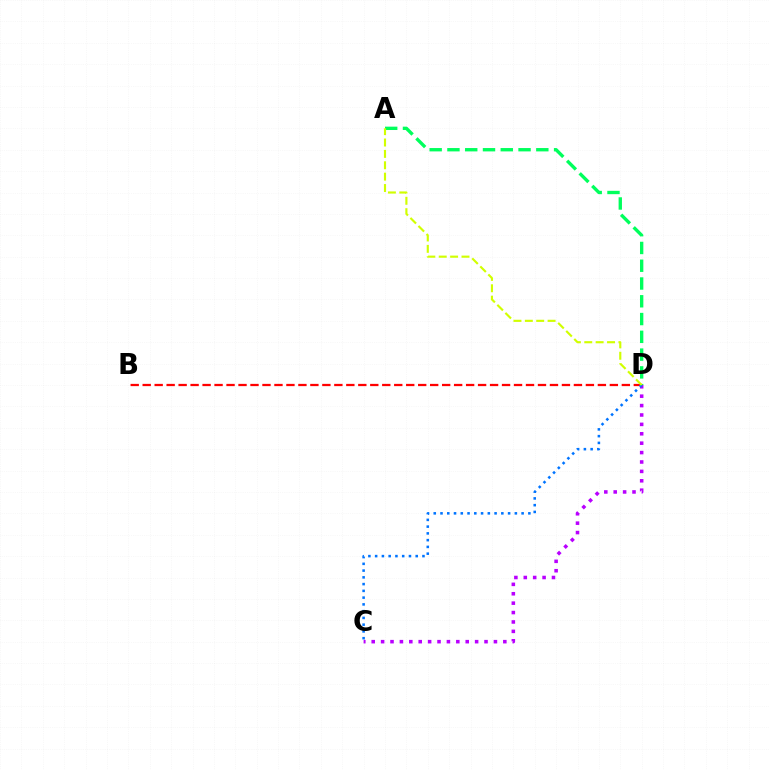{('B', 'D'): [{'color': '#ff0000', 'line_style': 'dashed', 'thickness': 1.63}], ('C', 'D'): [{'color': '#b900ff', 'line_style': 'dotted', 'thickness': 2.55}, {'color': '#0074ff', 'line_style': 'dotted', 'thickness': 1.84}], ('A', 'D'): [{'color': '#00ff5c', 'line_style': 'dashed', 'thickness': 2.41}, {'color': '#d1ff00', 'line_style': 'dashed', 'thickness': 1.55}]}